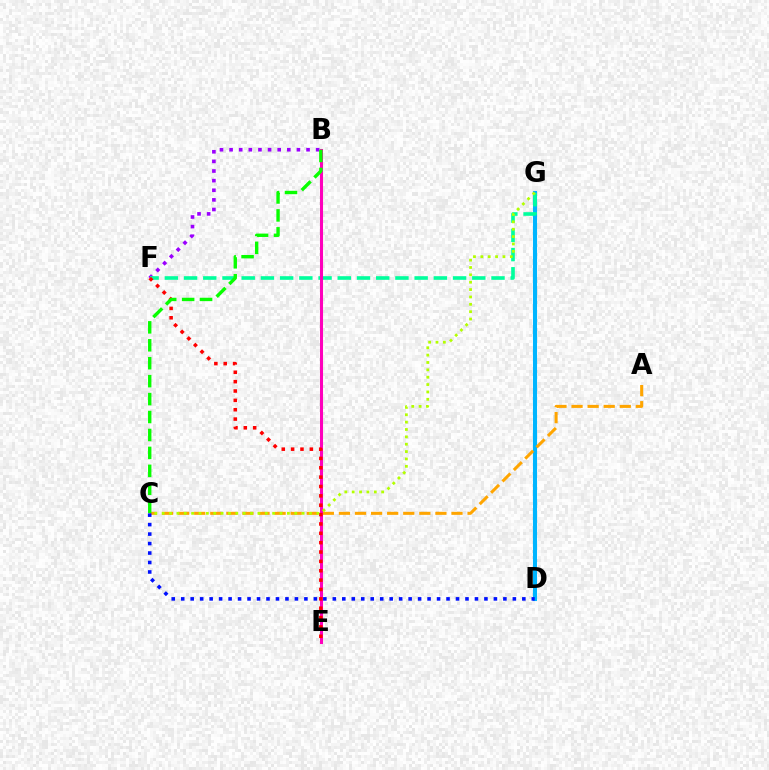{('B', 'F'): [{'color': '#9b00ff', 'line_style': 'dotted', 'thickness': 2.61}], ('D', 'G'): [{'color': '#00b5ff', 'line_style': 'solid', 'thickness': 2.93}], ('A', 'C'): [{'color': '#ffa500', 'line_style': 'dashed', 'thickness': 2.18}], ('C', 'D'): [{'color': '#0010ff', 'line_style': 'dotted', 'thickness': 2.57}], ('F', 'G'): [{'color': '#00ff9d', 'line_style': 'dashed', 'thickness': 2.61}], ('B', 'E'): [{'color': '#ff00bd', 'line_style': 'solid', 'thickness': 2.19}], ('E', 'F'): [{'color': '#ff0000', 'line_style': 'dotted', 'thickness': 2.54}], ('B', 'C'): [{'color': '#08ff00', 'line_style': 'dashed', 'thickness': 2.44}], ('C', 'G'): [{'color': '#b3ff00', 'line_style': 'dotted', 'thickness': 2.0}]}